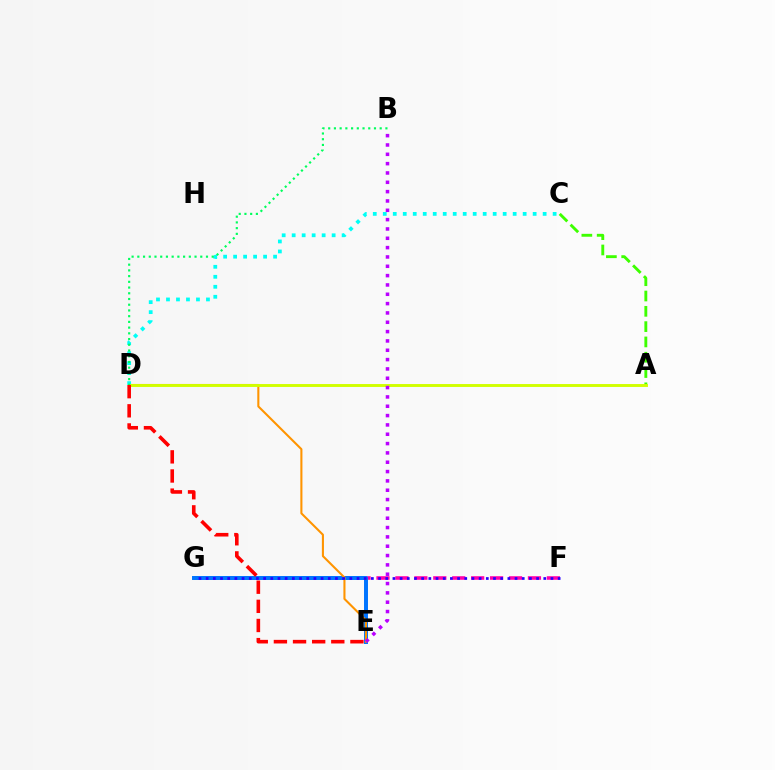{('F', 'G'): [{'color': '#ff00ac', 'line_style': 'dashed', 'thickness': 2.57}, {'color': '#2500ff', 'line_style': 'dotted', 'thickness': 1.95}], ('E', 'G'): [{'color': '#0074ff', 'line_style': 'solid', 'thickness': 2.85}], ('C', 'D'): [{'color': '#00fff6', 'line_style': 'dotted', 'thickness': 2.71}], ('D', 'E'): [{'color': '#ff9400', 'line_style': 'solid', 'thickness': 1.5}, {'color': '#ff0000', 'line_style': 'dashed', 'thickness': 2.6}], ('A', 'C'): [{'color': '#3dff00', 'line_style': 'dashed', 'thickness': 2.08}], ('A', 'D'): [{'color': '#d1ff00', 'line_style': 'solid', 'thickness': 2.09}], ('B', 'E'): [{'color': '#b900ff', 'line_style': 'dotted', 'thickness': 2.54}], ('B', 'D'): [{'color': '#00ff5c', 'line_style': 'dotted', 'thickness': 1.55}]}